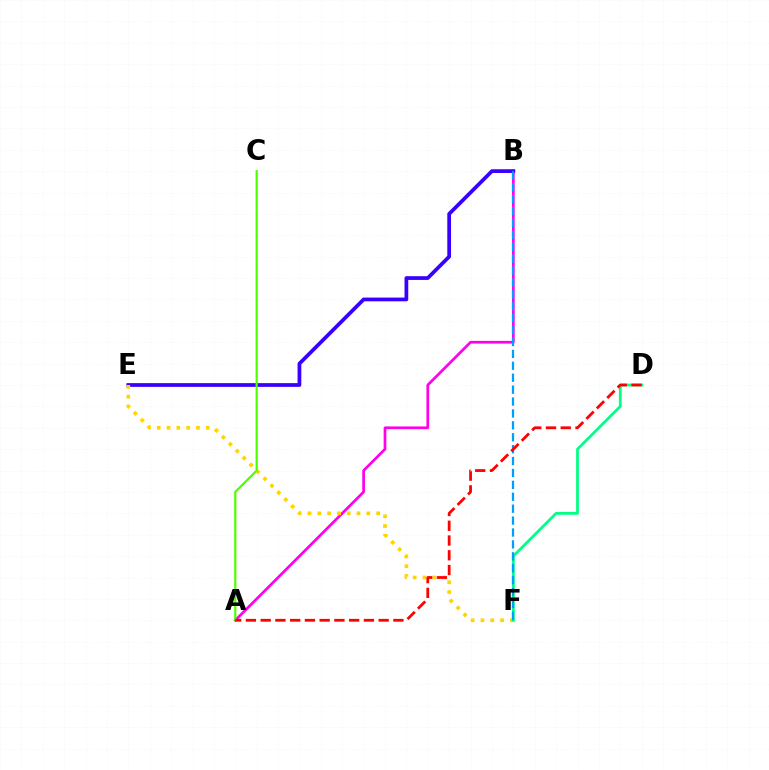{('A', 'B'): [{'color': '#ff00ed', 'line_style': 'solid', 'thickness': 1.95}], ('B', 'E'): [{'color': '#3700ff', 'line_style': 'solid', 'thickness': 2.69}], ('E', 'F'): [{'color': '#ffd500', 'line_style': 'dotted', 'thickness': 2.66}], ('A', 'C'): [{'color': '#4fff00', 'line_style': 'solid', 'thickness': 1.59}], ('D', 'F'): [{'color': '#00ff86', 'line_style': 'solid', 'thickness': 1.99}], ('B', 'F'): [{'color': '#009eff', 'line_style': 'dashed', 'thickness': 1.62}], ('A', 'D'): [{'color': '#ff0000', 'line_style': 'dashed', 'thickness': 2.0}]}